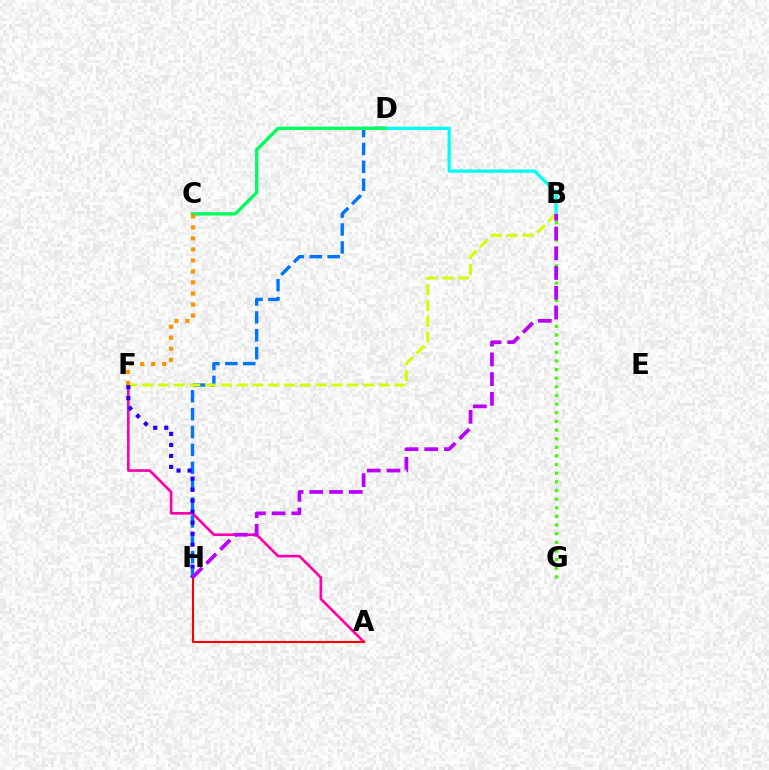{('B', 'D'): [{'color': '#00fff6', 'line_style': 'solid', 'thickness': 2.35}], ('B', 'G'): [{'color': '#3dff00', 'line_style': 'dotted', 'thickness': 2.35}], ('A', 'F'): [{'color': '#ff00ac', 'line_style': 'solid', 'thickness': 1.92}], ('D', 'H'): [{'color': '#0074ff', 'line_style': 'dashed', 'thickness': 2.43}], ('C', 'D'): [{'color': '#00ff5c', 'line_style': 'solid', 'thickness': 2.42}], ('B', 'F'): [{'color': '#d1ff00', 'line_style': 'dashed', 'thickness': 2.14}], ('F', 'H'): [{'color': '#2500ff', 'line_style': 'dotted', 'thickness': 2.99}], ('A', 'H'): [{'color': '#ff0000', 'line_style': 'solid', 'thickness': 1.51}], ('B', 'H'): [{'color': '#b900ff', 'line_style': 'dashed', 'thickness': 2.68}], ('C', 'F'): [{'color': '#ff9400', 'line_style': 'dotted', 'thickness': 3.0}]}